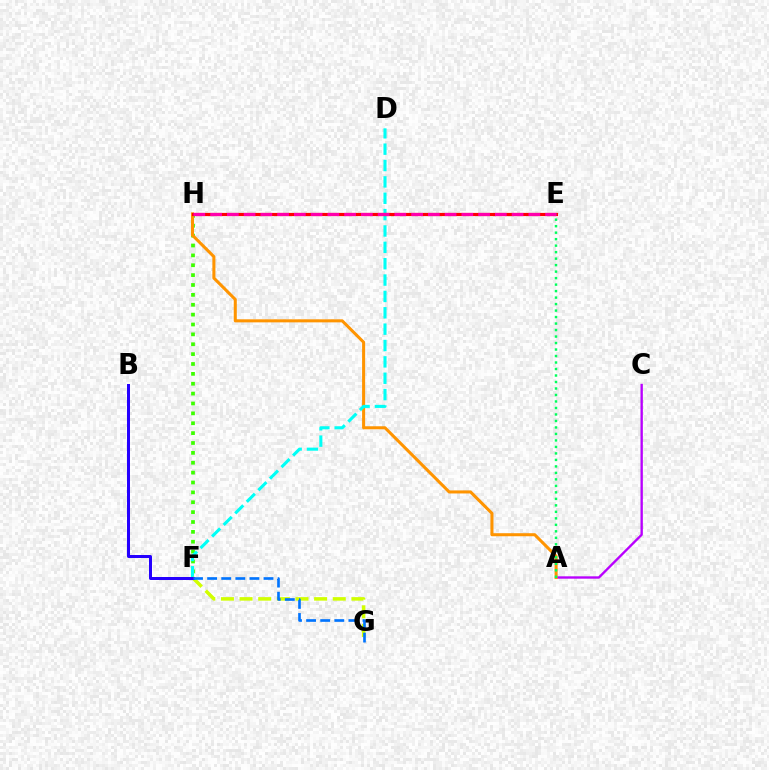{('F', 'H'): [{'color': '#3dff00', 'line_style': 'dotted', 'thickness': 2.68}], ('A', 'C'): [{'color': '#b900ff', 'line_style': 'solid', 'thickness': 1.7}], ('A', 'H'): [{'color': '#ff9400', 'line_style': 'solid', 'thickness': 2.19}], ('D', 'F'): [{'color': '#00fff6', 'line_style': 'dashed', 'thickness': 2.22}], ('F', 'G'): [{'color': '#d1ff00', 'line_style': 'dashed', 'thickness': 2.53}, {'color': '#0074ff', 'line_style': 'dashed', 'thickness': 1.92}], ('B', 'F'): [{'color': '#2500ff', 'line_style': 'solid', 'thickness': 2.16}], ('E', 'H'): [{'color': '#ff0000', 'line_style': 'solid', 'thickness': 2.29}, {'color': '#ff00ac', 'line_style': 'dashed', 'thickness': 2.28}], ('A', 'E'): [{'color': '#00ff5c', 'line_style': 'dotted', 'thickness': 1.76}]}